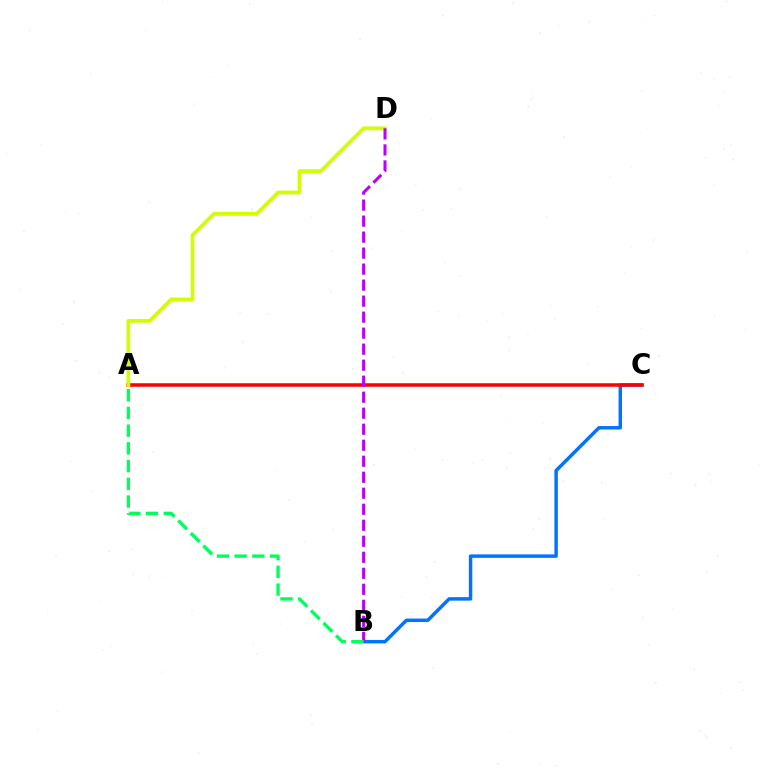{('B', 'C'): [{'color': '#0074ff', 'line_style': 'solid', 'thickness': 2.5}], ('A', 'C'): [{'color': '#ff0000', 'line_style': 'solid', 'thickness': 2.54}], ('A', 'D'): [{'color': '#d1ff00', 'line_style': 'solid', 'thickness': 2.7}], ('B', 'D'): [{'color': '#b900ff', 'line_style': 'dashed', 'thickness': 2.17}], ('A', 'B'): [{'color': '#00ff5c', 'line_style': 'dashed', 'thickness': 2.41}]}